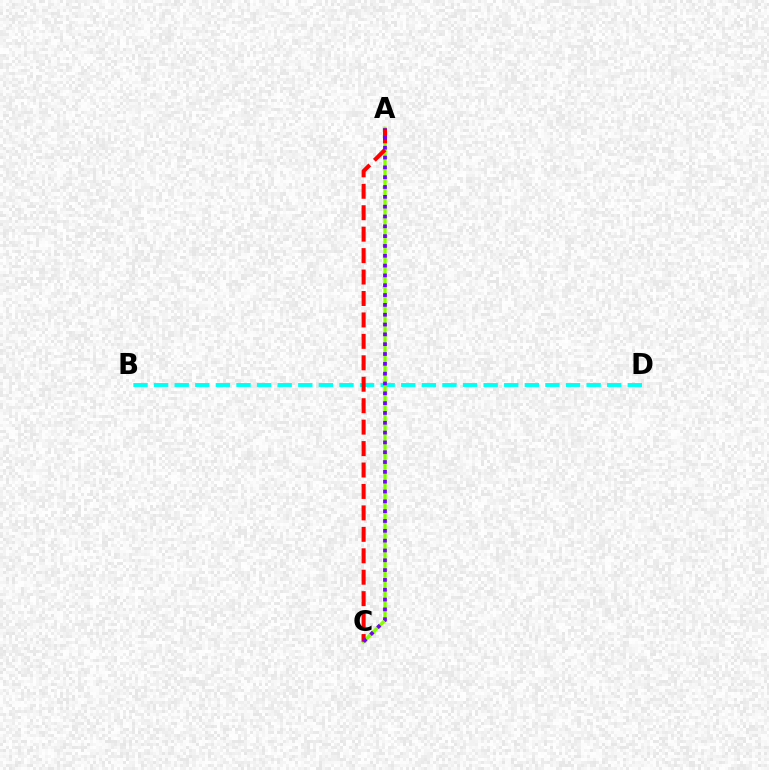{('B', 'D'): [{'color': '#00fff6', 'line_style': 'dashed', 'thickness': 2.8}], ('A', 'C'): [{'color': '#84ff00', 'line_style': 'solid', 'thickness': 2.43}, {'color': '#ff0000', 'line_style': 'dashed', 'thickness': 2.91}, {'color': '#7200ff', 'line_style': 'dotted', 'thickness': 2.67}]}